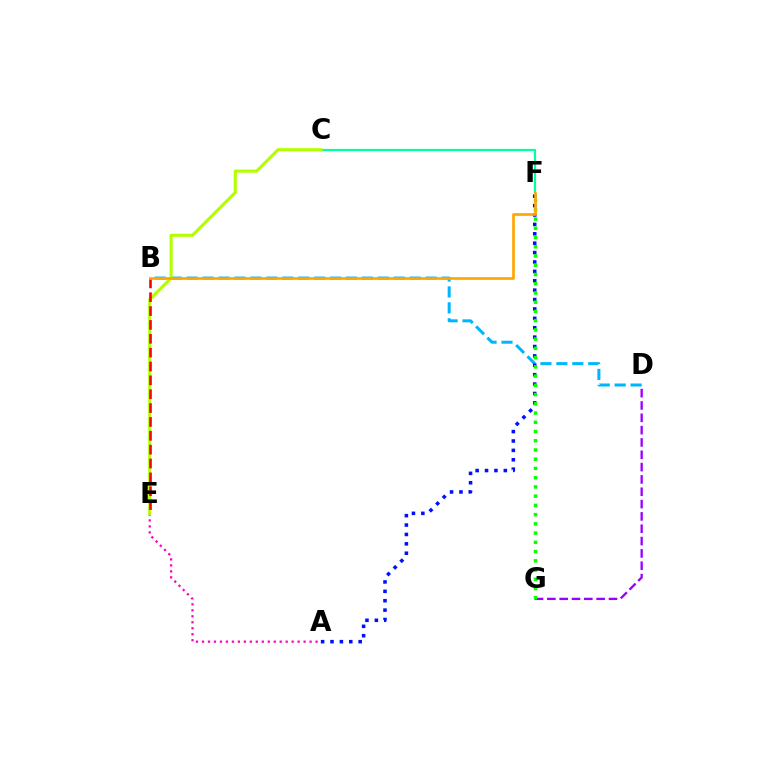{('D', 'G'): [{'color': '#9b00ff', 'line_style': 'dashed', 'thickness': 1.67}], ('C', 'F'): [{'color': '#00ff9d', 'line_style': 'solid', 'thickness': 1.59}], ('B', 'D'): [{'color': '#00b5ff', 'line_style': 'dashed', 'thickness': 2.16}], ('A', 'E'): [{'color': '#ff00bd', 'line_style': 'dotted', 'thickness': 1.62}], ('C', 'E'): [{'color': '#b3ff00', 'line_style': 'solid', 'thickness': 2.24}], ('A', 'F'): [{'color': '#0010ff', 'line_style': 'dotted', 'thickness': 2.55}], ('F', 'G'): [{'color': '#08ff00', 'line_style': 'dotted', 'thickness': 2.51}], ('B', 'E'): [{'color': '#ff0000', 'line_style': 'dashed', 'thickness': 1.88}], ('B', 'F'): [{'color': '#ffa500', 'line_style': 'solid', 'thickness': 1.92}]}